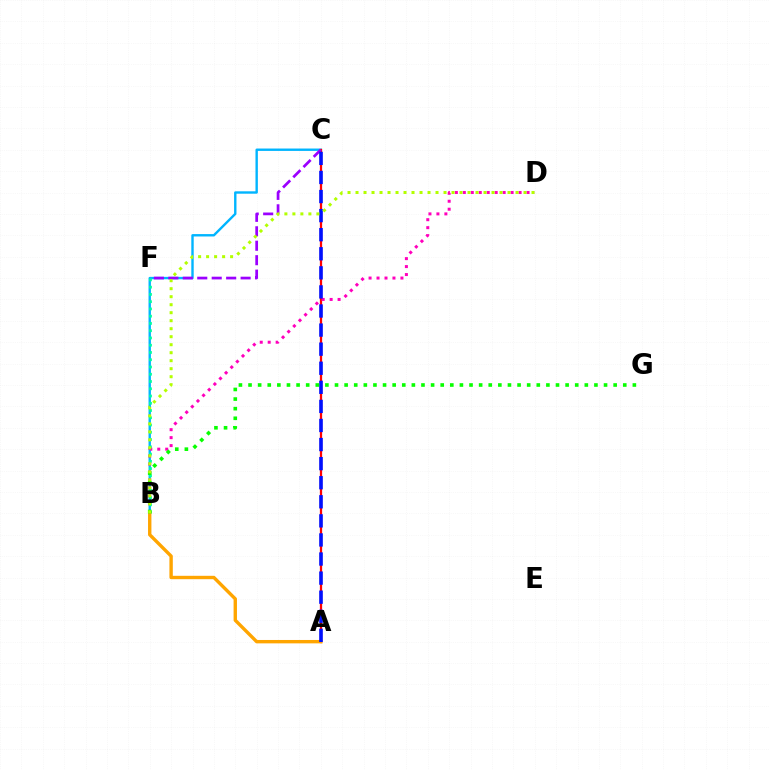{('B', 'C'): [{'color': '#00b5ff', 'line_style': 'solid', 'thickness': 1.72}], ('A', 'C'): [{'color': '#ff0000', 'line_style': 'solid', 'thickness': 1.62}, {'color': '#0010ff', 'line_style': 'dashed', 'thickness': 2.59}], ('B', 'D'): [{'color': '#ff00bd', 'line_style': 'dotted', 'thickness': 2.16}, {'color': '#b3ff00', 'line_style': 'dotted', 'thickness': 2.17}], ('B', 'F'): [{'color': '#00ff9d', 'line_style': 'dotted', 'thickness': 1.97}], ('A', 'B'): [{'color': '#ffa500', 'line_style': 'solid', 'thickness': 2.44}], ('C', 'F'): [{'color': '#9b00ff', 'line_style': 'dashed', 'thickness': 1.96}], ('B', 'G'): [{'color': '#08ff00', 'line_style': 'dotted', 'thickness': 2.61}]}